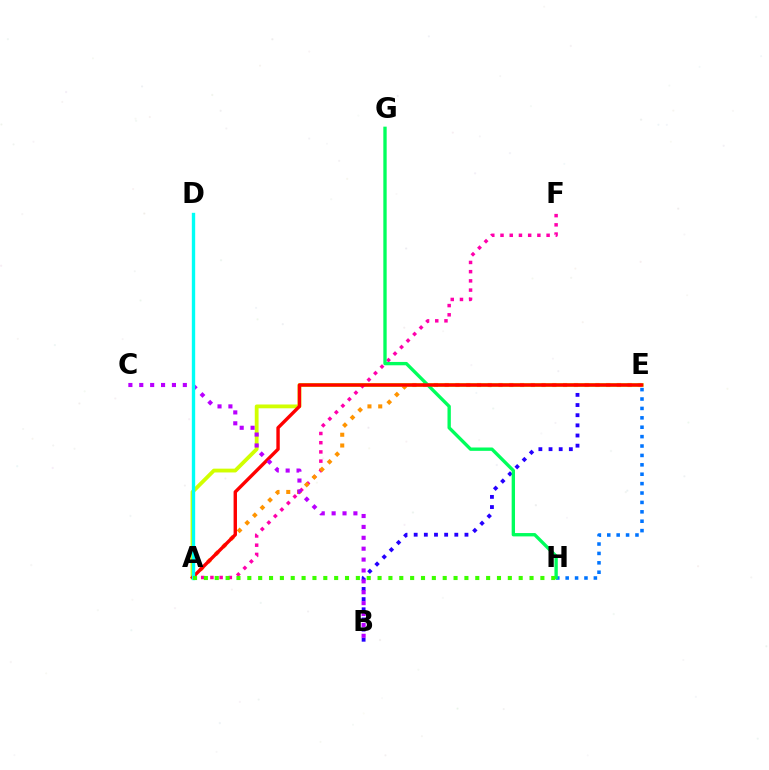{('B', 'E'): [{'color': '#2500ff', 'line_style': 'dotted', 'thickness': 2.76}], ('A', 'E'): [{'color': '#d1ff00', 'line_style': 'solid', 'thickness': 2.74}, {'color': '#ff9400', 'line_style': 'dotted', 'thickness': 2.92}, {'color': '#ff0000', 'line_style': 'solid', 'thickness': 2.45}], ('E', 'H'): [{'color': '#0074ff', 'line_style': 'dotted', 'thickness': 2.55}], ('A', 'F'): [{'color': '#ff00ac', 'line_style': 'dotted', 'thickness': 2.5}], ('G', 'H'): [{'color': '#00ff5c', 'line_style': 'solid', 'thickness': 2.41}], ('B', 'C'): [{'color': '#b900ff', 'line_style': 'dotted', 'thickness': 2.96}], ('A', 'D'): [{'color': '#00fff6', 'line_style': 'solid', 'thickness': 2.41}], ('A', 'H'): [{'color': '#3dff00', 'line_style': 'dotted', 'thickness': 2.95}]}